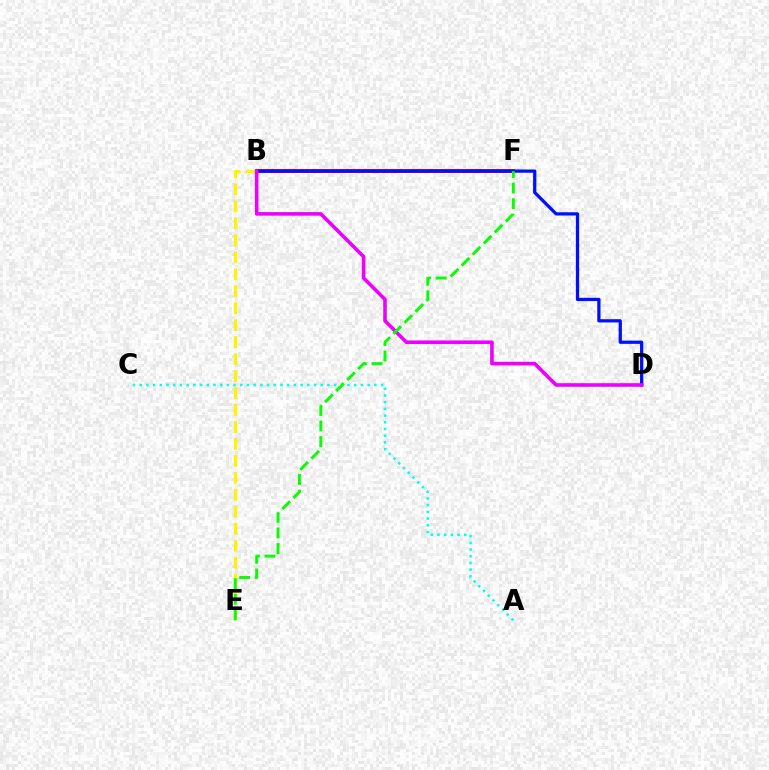{('A', 'C'): [{'color': '#00fff6', 'line_style': 'dotted', 'thickness': 1.82}], ('B', 'F'): [{'color': '#ff0000', 'line_style': 'solid', 'thickness': 2.81}], ('B', 'D'): [{'color': '#0010ff', 'line_style': 'solid', 'thickness': 2.34}, {'color': '#ee00ff', 'line_style': 'solid', 'thickness': 2.59}], ('B', 'E'): [{'color': '#fcf500', 'line_style': 'dashed', 'thickness': 2.31}], ('E', 'F'): [{'color': '#08ff00', 'line_style': 'dashed', 'thickness': 2.12}]}